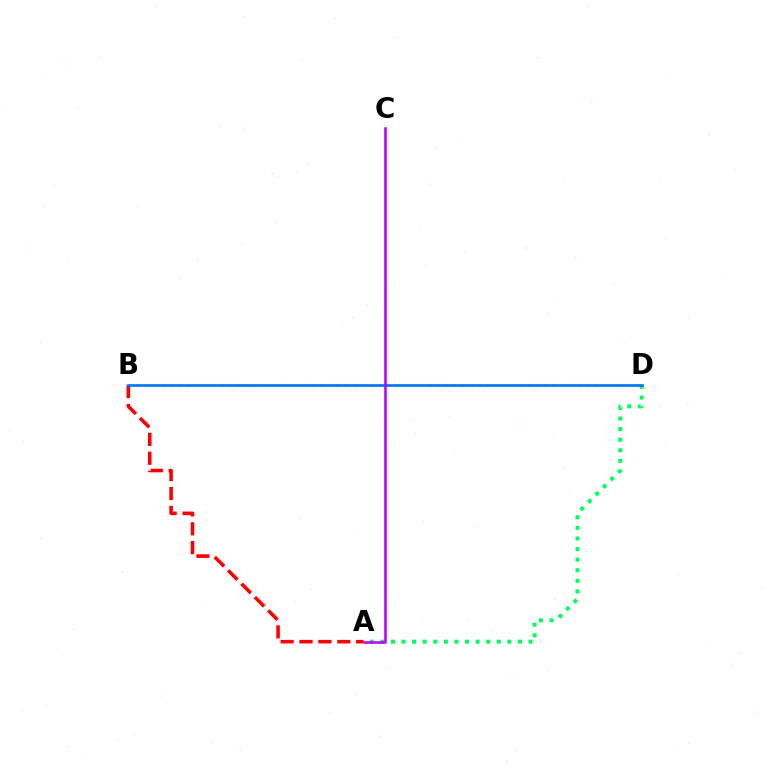{('A', 'D'): [{'color': '#00ff5c', 'line_style': 'dotted', 'thickness': 2.88}], ('B', 'D'): [{'color': '#d1ff00', 'line_style': 'dotted', 'thickness': 2.26}, {'color': '#0074ff', 'line_style': 'solid', 'thickness': 1.91}], ('A', 'B'): [{'color': '#ff0000', 'line_style': 'dashed', 'thickness': 2.57}], ('A', 'C'): [{'color': '#b900ff', 'line_style': 'solid', 'thickness': 1.84}]}